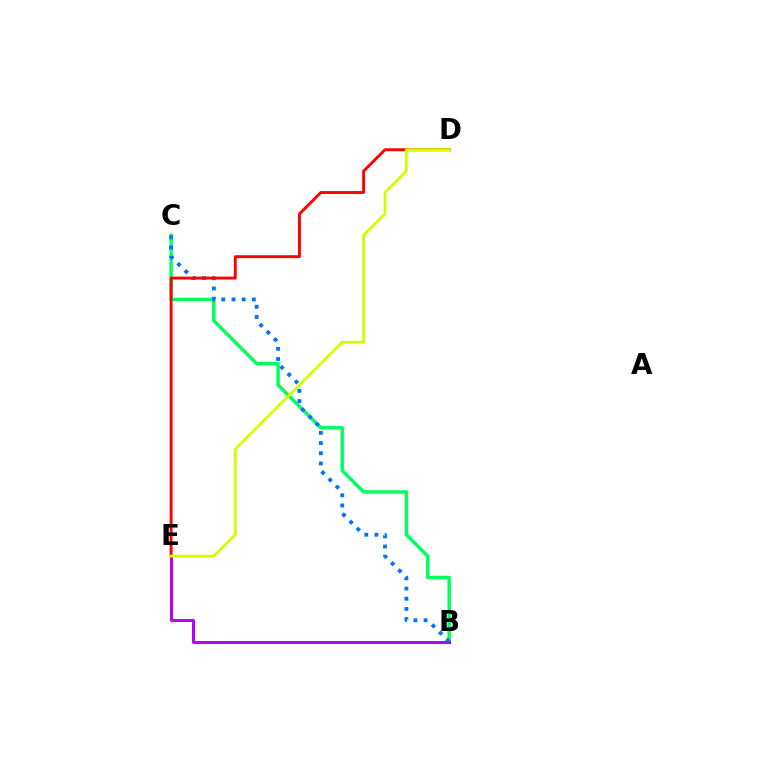{('B', 'C'): [{'color': '#00ff5c', 'line_style': 'solid', 'thickness': 2.47}, {'color': '#0074ff', 'line_style': 'dotted', 'thickness': 2.77}], ('B', 'E'): [{'color': '#b900ff', 'line_style': 'solid', 'thickness': 2.16}], ('D', 'E'): [{'color': '#ff0000', 'line_style': 'solid', 'thickness': 2.07}, {'color': '#d1ff00', 'line_style': 'solid', 'thickness': 2.01}]}